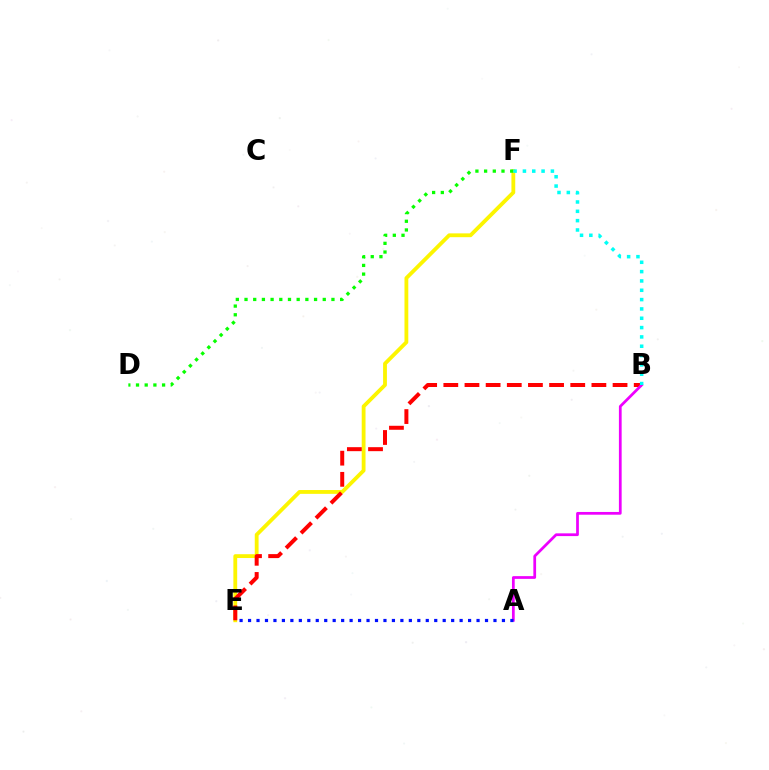{('E', 'F'): [{'color': '#fcf500', 'line_style': 'solid', 'thickness': 2.75}], ('D', 'F'): [{'color': '#08ff00', 'line_style': 'dotted', 'thickness': 2.36}], ('B', 'E'): [{'color': '#ff0000', 'line_style': 'dashed', 'thickness': 2.87}], ('A', 'B'): [{'color': '#ee00ff', 'line_style': 'solid', 'thickness': 1.98}], ('A', 'E'): [{'color': '#0010ff', 'line_style': 'dotted', 'thickness': 2.3}], ('B', 'F'): [{'color': '#00fff6', 'line_style': 'dotted', 'thickness': 2.53}]}